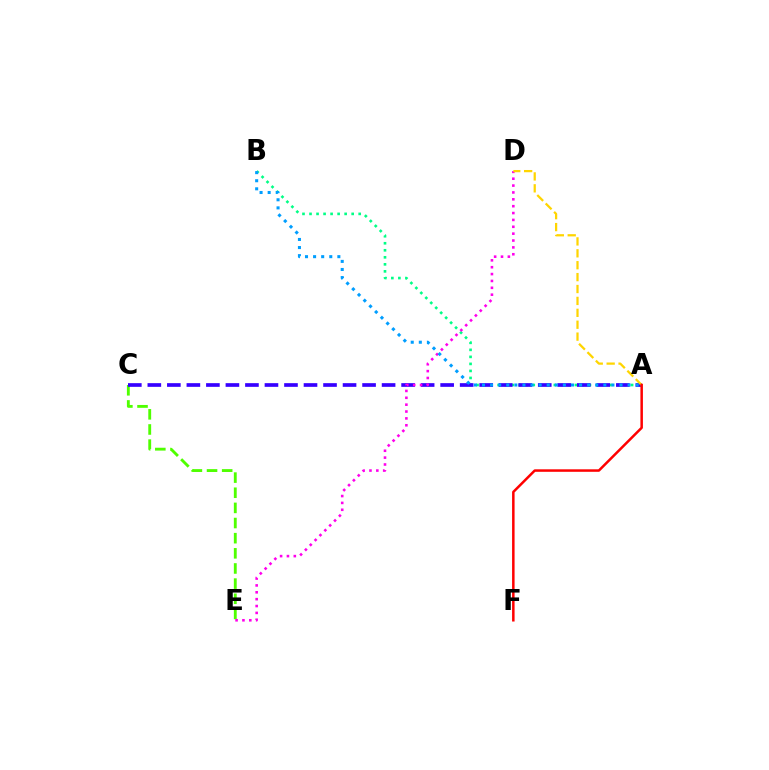{('A', 'B'): [{'color': '#00ff86', 'line_style': 'dotted', 'thickness': 1.91}, {'color': '#009eff', 'line_style': 'dotted', 'thickness': 2.2}], ('C', 'E'): [{'color': '#4fff00', 'line_style': 'dashed', 'thickness': 2.06}], ('A', 'C'): [{'color': '#3700ff', 'line_style': 'dashed', 'thickness': 2.65}], ('D', 'E'): [{'color': '#ff00ed', 'line_style': 'dotted', 'thickness': 1.87}], ('A', 'D'): [{'color': '#ffd500', 'line_style': 'dashed', 'thickness': 1.62}], ('A', 'F'): [{'color': '#ff0000', 'line_style': 'solid', 'thickness': 1.8}]}